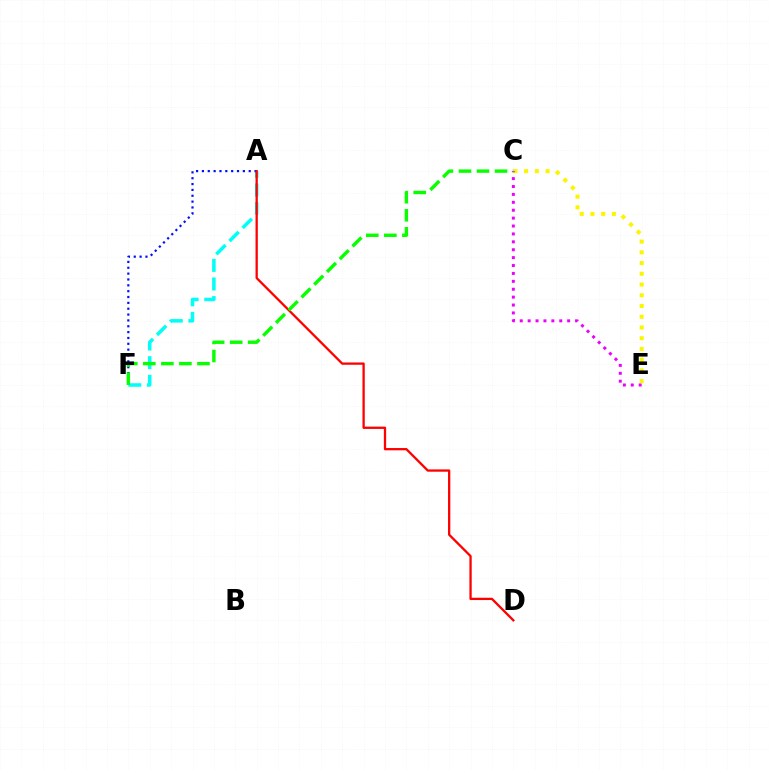{('A', 'F'): [{'color': '#00fff6', 'line_style': 'dashed', 'thickness': 2.53}, {'color': '#0010ff', 'line_style': 'dotted', 'thickness': 1.59}], ('C', 'E'): [{'color': '#fcf500', 'line_style': 'dotted', 'thickness': 2.92}, {'color': '#ee00ff', 'line_style': 'dotted', 'thickness': 2.15}], ('A', 'D'): [{'color': '#ff0000', 'line_style': 'solid', 'thickness': 1.65}], ('C', 'F'): [{'color': '#08ff00', 'line_style': 'dashed', 'thickness': 2.45}]}